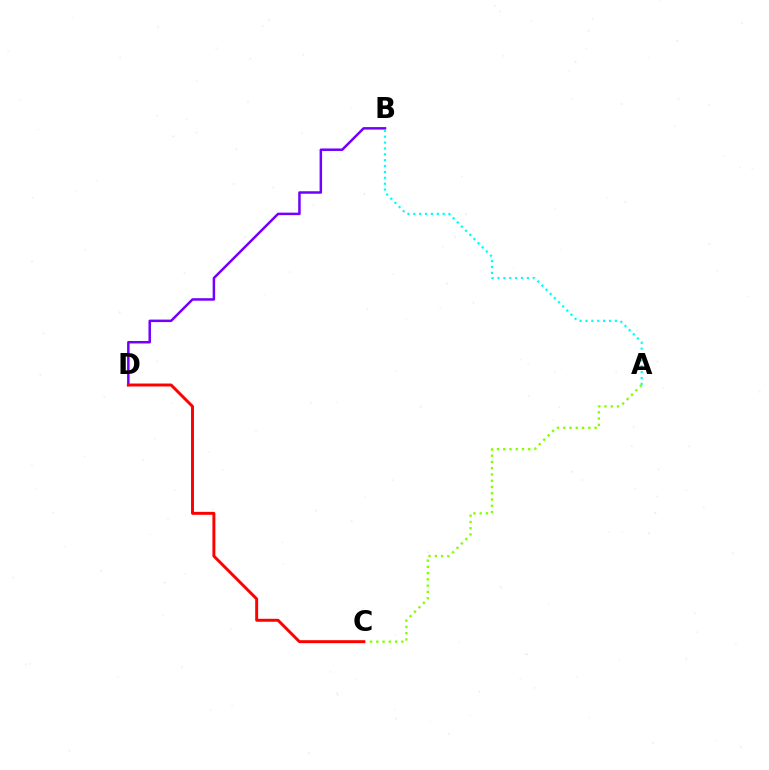{('B', 'D'): [{'color': '#7200ff', 'line_style': 'solid', 'thickness': 1.8}], ('A', 'B'): [{'color': '#00fff6', 'line_style': 'dotted', 'thickness': 1.6}], ('A', 'C'): [{'color': '#84ff00', 'line_style': 'dotted', 'thickness': 1.7}], ('C', 'D'): [{'color': '#ff0000', 'line_style': 'solid', 'thickness': 2.12}]}